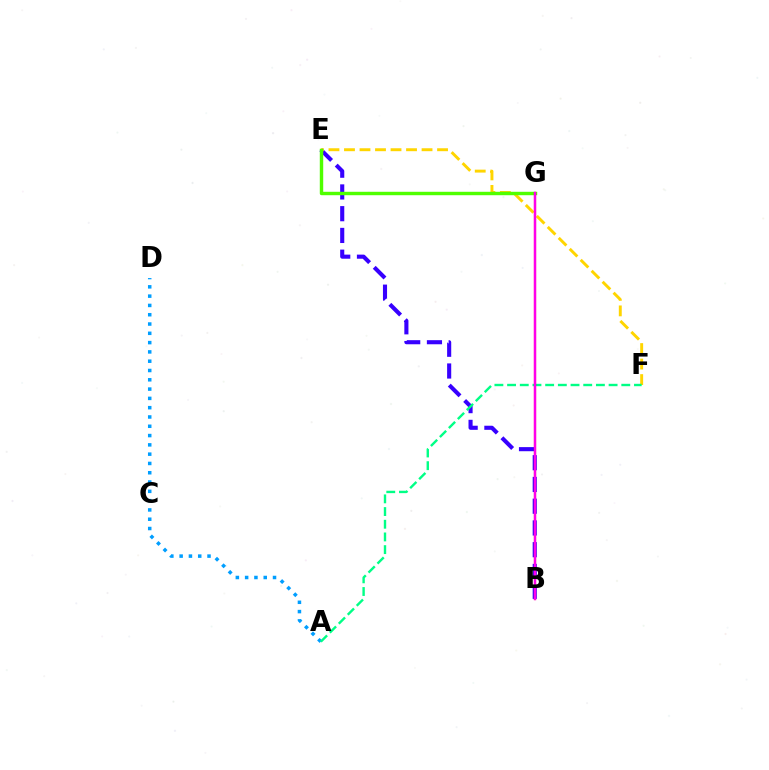{('B', 'E'): [{'color': '#3700ff', 'line_style': 'dashed', 'thickness': 2.95}], ('E', 'F'): [{'color': '#ffd500', 'line_style': 'dashed', 'thickness': 2.11}], ('A', 'D'): [{'color': '#009eff', 'line_style': 'dotted', 'thickness': 2.53}], ('A', 'F'): [{'color': '#00ff86', 'line_style': 'dashed', 'thickness': 1.72}], ('E', 'G'): [{'color': '#4fff00', 'line_style': 'solid', 'thickness': 2.47}], ('B', 'G'): [{'color': '#ff0000', 'line_style': 'solid', 'thickness': 1.55}, {'color': '#ff00ed', 'line_style': 'solid', 'thickness': 1.69}]}